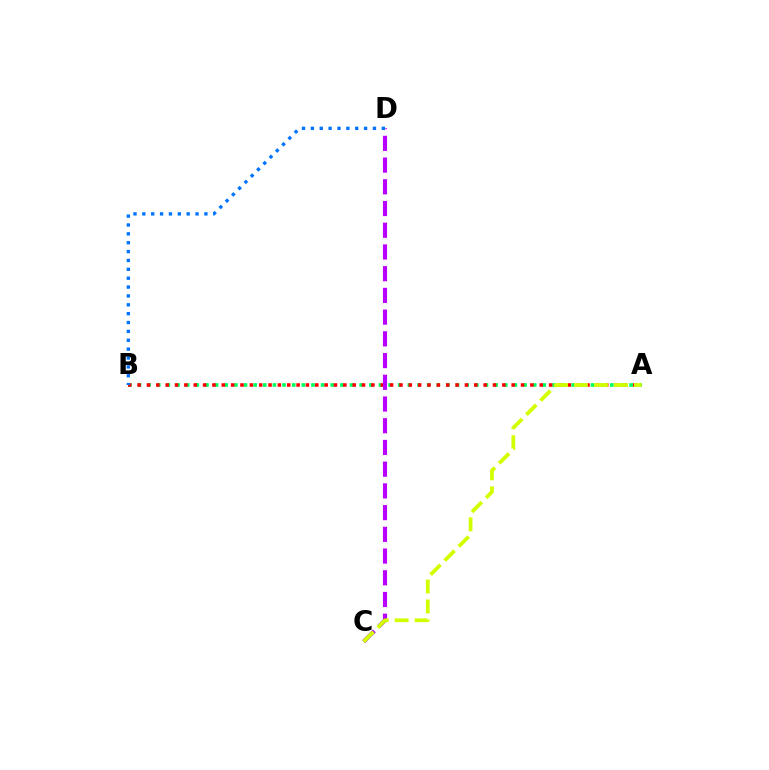{('A', 'B'): [{'color': '#00ff5c', 'line_style': 'dotted', 'thickness': 2.62}, {'color': '#ff0000', 'line_style': 'dotted', 'thickness': 2.54}], ('C', 'D'): [{'color': '#b900ff', 'line_style': 'dashed', 'thickness': 2.95}], ('B', 'D'): [{'color': '#0074ff', 'line_style': 'dotted', 'thickness': 2.41}], ('A', 'C'): [{'color': '#d1ff00', 'line_style': 'dashed', 'thickness': 2.71}]}